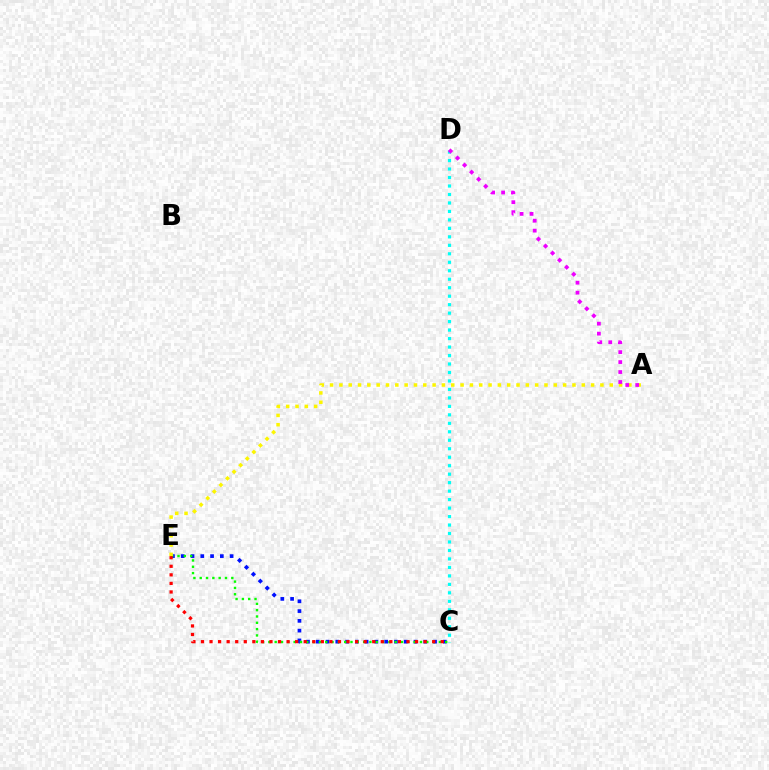{('C', 'D'): [{'color': '#00fff6', 'line_style': 'dotted', 'thickness': 2.3}], ('C', 'E'): [{'color': '#0010ff', 'line_style': 'dotted', 'thickness': 2.66}, {'color': '#08ff00', 'line_style': 'dotted', 'thickness': 1.72}, {'color': '#ff0000', 'line_style': 'dotted', 'thickness': 2.33}], ('A', 'E'): [{'color': '#fcf500', 'line_style': 'dotted', 'thickness': 2.53}], ('A', 'D'): [{'color': '#ee00ff', 'line_style': 'dotted', 'thickness': 2.71}]}